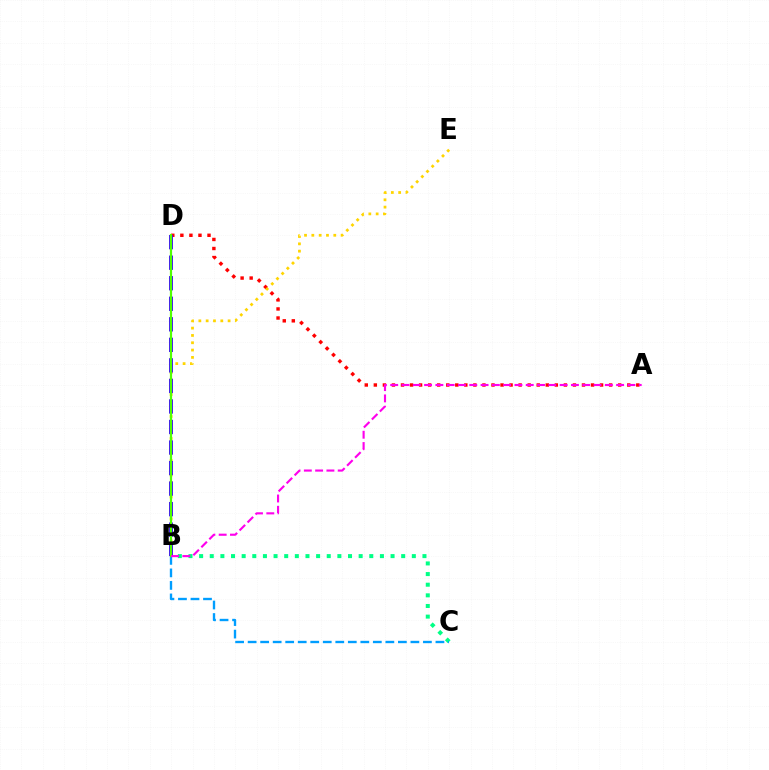{('B', 'C'): [{'color': '#00ff86', 'line_style': 'dotted', 'thickness': 2.89}, {'color': '#009eff', 'line_style': 'dashed', 'thickness': 1.7}], ('A', 'D'): [{'color': '#ff0000', 'line_style': 'dotted', 'thickness': 2.46}], ('B', 'E'): [{'color': '#ffd500', 'line_style': 'dotted', 'thickness': 1.99}], ('B', 'D'): [{'color': '#3700ff', 'line_style': 'dashed', 'thickness': 2.79}, {'color': '#4fff00', 'line_style': 'solid', 'thickness': 1.59}], ('A', 'B'): [{'color': '#ff00ed', 'line_style': 'dashed', 'thickness': 1.53}]}